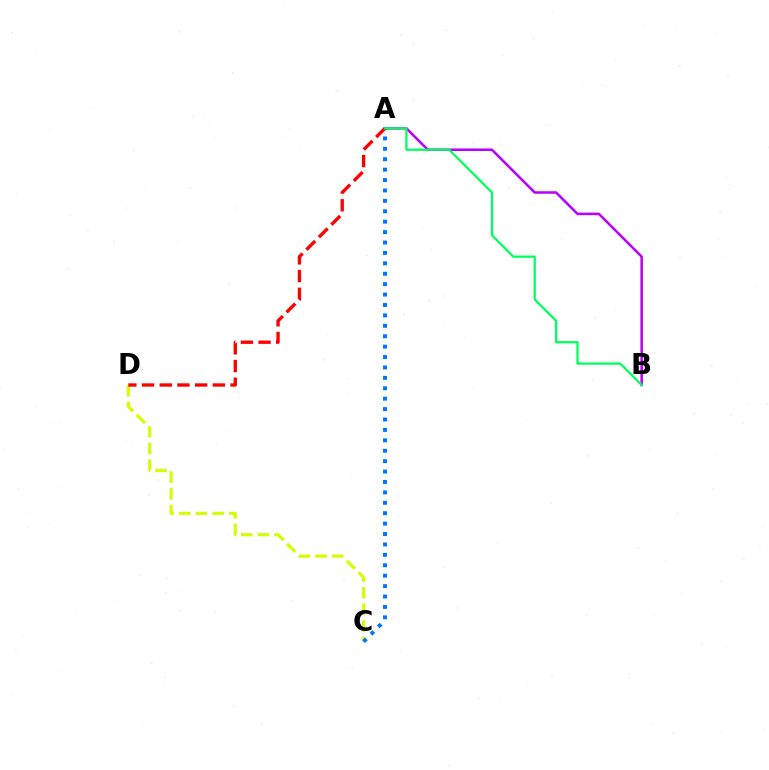{('C', 'D'): [{'color': '#d1ff00', 'line_style': 'dashed', 'thickness': 2.26}], ('A', 'B'): [{'color': '#b900ff', 'line_style': 'solid', 'thickness': 1.82}, {'color': '#00ff5c', 'line_style': 'solid', 'thickness': 1.62}], ('A', 'C'): [{'color': '#0074ff', 'line_style': 'dotted', 'thickness': 2.83}], ('A', 'D'): [{'color': '#ff0000', 'line_style': 'dashed', 'thickness': 2.4}]}